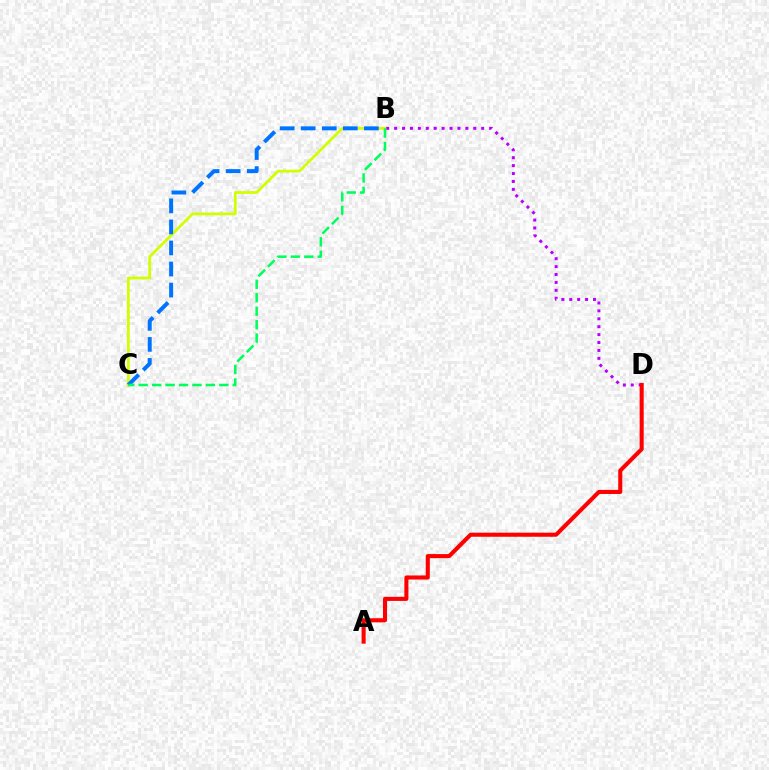{('B', 'C'): [{'color': '#d1ff00', 'line_style': 'solid', 'thickness': 2.01}, {'color': '#0074ff', 'line_style': 'dashed', 'thickness': 2.86}, {'color': '#00ff5c', 'line_style': 'dashed', 'thickness': 1.83}], ('B', 'D'): [{'color': '#b900ff', 'line_style': 'dotted', 'thickness': 2.15}], ('A', 'D'): [{'color': '#ff0000', 'line_style': 'solid', 'thickness': 2.93}]}